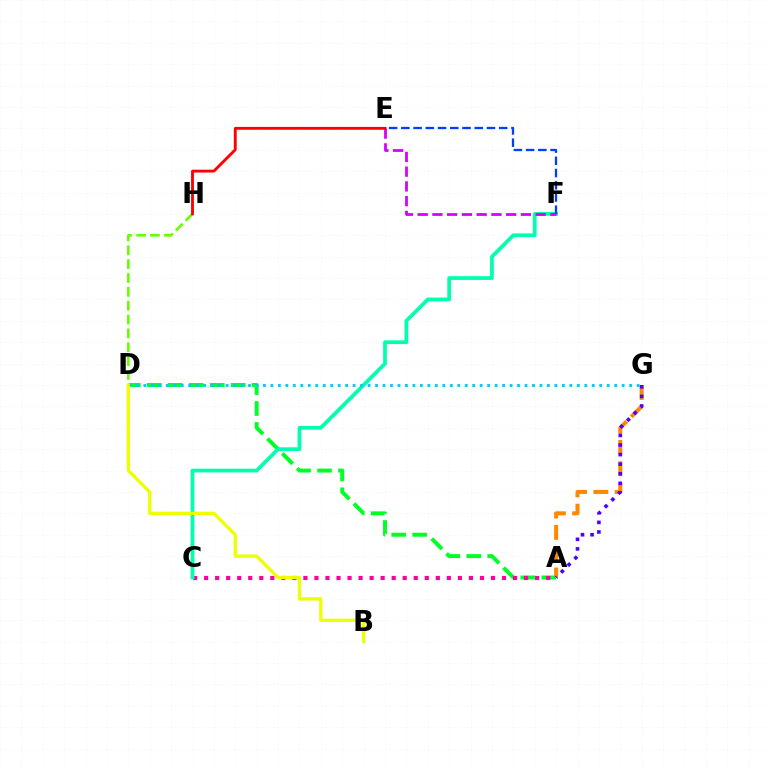{('D', 'H'): [{'color': '#66ff00', 'line_style': 'dashed', 'thickness': 1.88}], ('A', 'D'): [{'color': '#00ff27', 'line_style': 'dashed', 'thickness': 2.85}], ('A', 'C'): [{'color': '#ff00a0', 'line_style': 'dotted', 'thickness': 3.0}], ('C', 'F'): [{'color': '#00ffaf', 'line_style': 'solid', 'thickness': 2.7}], ('A', 'G'): [{'color': '#ff8800', 'line_style': 'dashed', 'thickness': 2.89}, {'color': '#4f00ff', 'line_style': 'dotted', 'thickness': 2.6}], ('D', 'G'): [{'color': '#00c7ff', 'line_style': 'dotted', 'thickness': 2.03}], ('B', 'D'): [{'color': '#eeff00', 'line_style': 'solid', 'thickness': 2.38}], ('E', 'F'): [{'color': '#d600ff', 'line_style': 'dashed', 'thickness': 2.0}, {'color': '#003fff', 'line_style': 'dashed', 'thickness': 1.66}], ('E', 'H'): [{'color': '#ff0000', 'line_style': 'solid', 'thickness': 2.05}]}